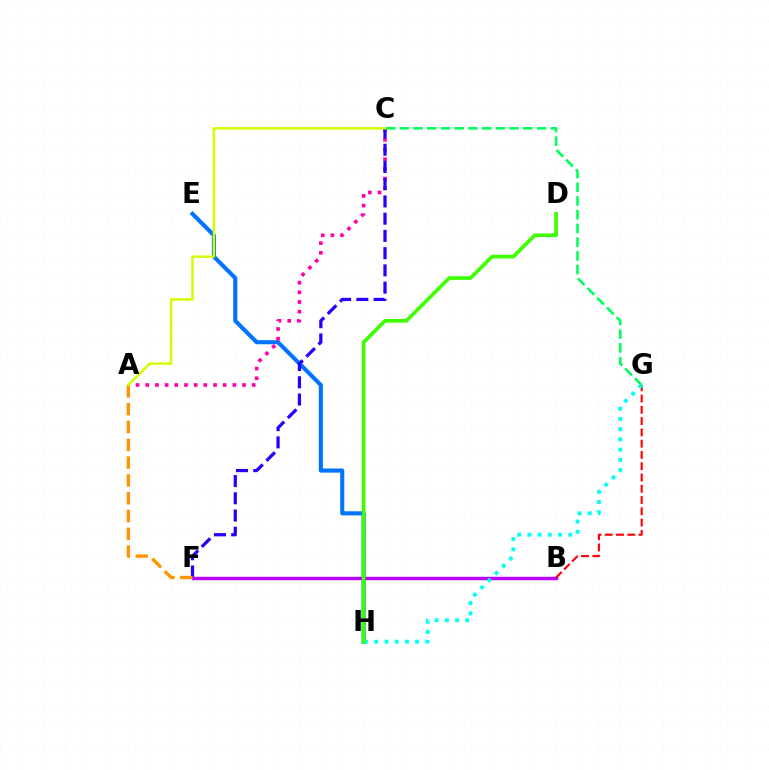{('E', 'H'): [{'color': '#0074ff', 'line_style': 'solid', 'thickness': 2.95}], ('A', 'C'): [{'color': '#ff00ac', 'line_style': 'dotted', 'thickness': 2.63}, {'color': '#d1ff00', 'line_style': 'solid', 'thickness': 1.78}], ('C', 'F'): [{'color': '#2500ff', 'line_style': 'dashed', 'thickness': 2.34}], ('B', 'F'): [{'color': '#b900ff', 'line_style': 'solid', 'thickness': 2.47}], ('B', 'G'): [{'color': '#ff0000', 'line_style': 'dashed', 'thickness': 1.53}], ('A', 'F'): [{'color': '#ff9400', 'line_style': 'dashed', 'thickness': 2.42}], ('G', 'H'): [{'color': '#00fff6', 'line_style': 'dotted', 'thickness': 2.78}], ('C', 'G'): [{'color': '#00ff5c', 'line_style': 'dashed', 'thickness': 1.86}], ('D', 'H'): [{'color': '#3dff00', 'line_style': 'solid', 'thickness': 2.65}]}